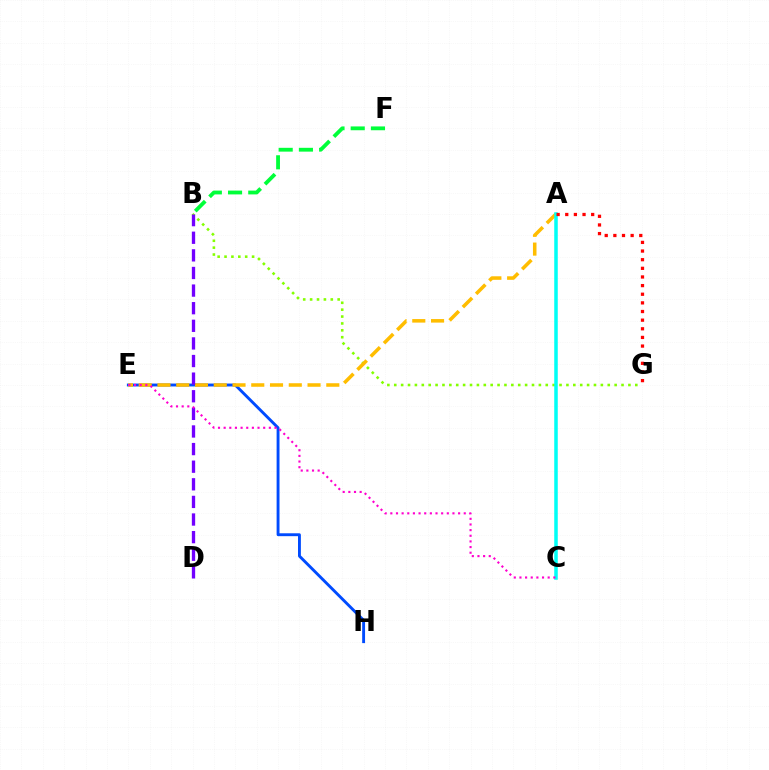{('E', 'H'): [{'color': '#004bff', 'line_style': 'solid', 'thickness': 2.08}], ('B', 'G'): [{'color': '#84ff00', 'line_style': 'dotted', 'thickness': 1.87}], ('A', 'E'): [{'color': '#ffbd00', 'line_style': 'dashed', 'thickness': 2.55}], ('A', 'C'): [{'color': '#00fff6', 'line_style': 'solid', 'thickness': 2.54}], ('B', 'F'): [{'color': '#00ff39', 'line_style': 'dashed', 'thickness': 2.75}], ('B', 'D'): [{'color': '#7200ff', 'line_style': 'dashed', 'thickness': 2.39}], ('A', 'G'): [{'color': '#ff0000', 'line_style': 'dotted', 'thickness': 2.35}], ('C', 'E'): [{'color': '#ff00cf', 'line_style': 'dotted', 'thickness': 1.53}]}